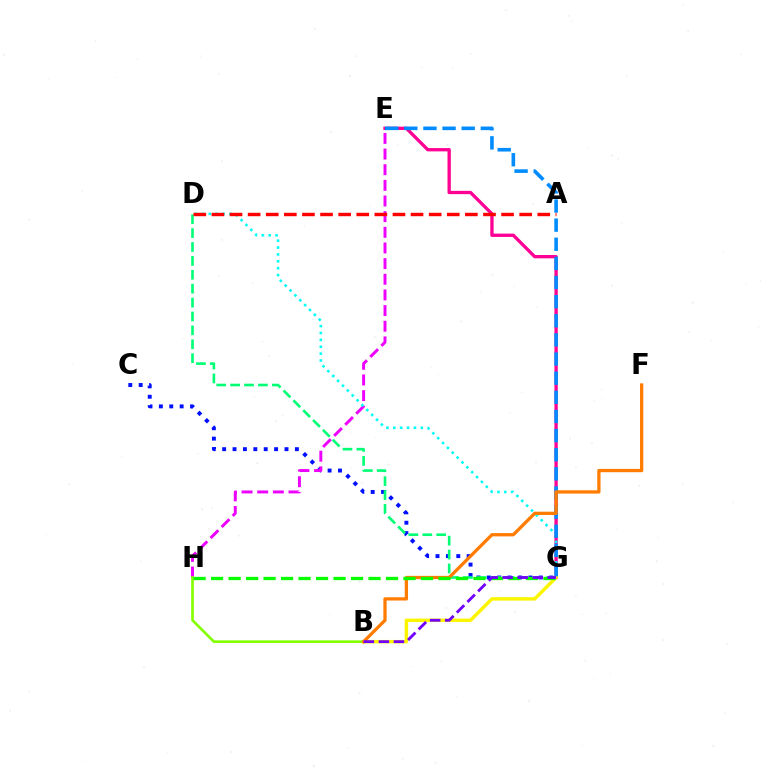{('E', 'G'): [{'color': '#ff0094', 'line_style': 'solid', 'thickness': 2.39}, {'color': '#008cff', 'line_style': 'dashed', 'thickness': 2.6}], ('C', 'G'): [{'color': '#0010ff', 'line_style': 'dotted', 'thickness': 2.82}], ('D', 'G'): [{'color': '#00ff74', 'line_style': 'dashed', 'thickness': 1.89}, {'color': '#00fff6', 'line_style': 'dotted', 'thickness': 1.87}], ('E', 'H'): [{'color': '#ee00ff', 'line_style': 'dashed', 'thickness': 2.13}], ('B', 'G'): [{'color': '#fcf500', 'line_style': 'solid', 'thickness': 2.47}, {'color': '#7200ff', 'line_style': 'dashed', 'thickness': 2.04}], ('B', 'H'): [{'color': '#84ff00', 'line_style': 'solid', 'thickness': 1.92}], ('B', 'F'): [{'color': '#ff7c00', 'line_style': 'solid', 'thickness': 2.36}], ('G', 'H'): [{'color': '#08ff00', 'line_style': 'dashed', 'thickness': 2.38}], ('A', 'D'): [{'color': '#ff0000', 'line_style': 'dashed', 'thickness': 2.46}]}